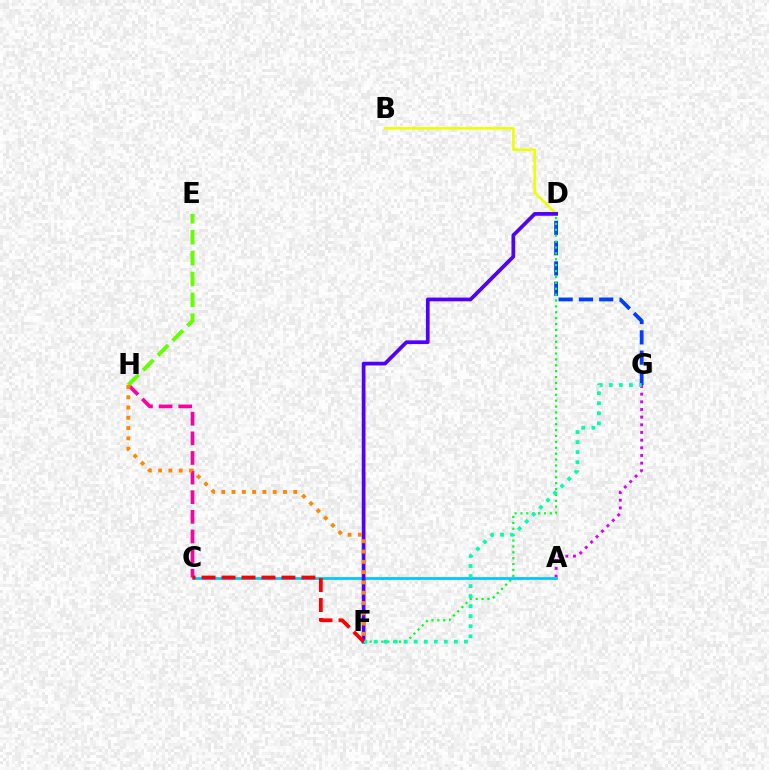{('A', 'G'): [{'color': '#d600ff', 'line_style': 'dotted', 'thickness': 2.08}], ('D', 'G'): [{'color': '#003fff', 'line_style': 'dashed', 'thickness': 2.75}], ('B', 'D'): [{'color': '#eeff00', 'line_style': 'solid', 'thickness': 1.85}], ('D', 'F'): [{'color': '#00ff27', 'line_style': 'dotted', 'thickness': 1.6}, {'color': '#4f00ff', 'line_style': 'solid', 'thickness': 2.68}], ('A', 'C'): [{'color': '#00c7ff', 'line_style': 'solid', 'thickness': 1.98}], ('C', 'H'): [{'color': '#ff00a0', 'line_style': 'dashed', 'thickness': 2.67}], ('E', 'H'): [{'color': '#66ff00', 'line_style': 'dashed', 'thickness': 2.84}], ('F', 'G'): [{'color': '#00ffaf', 'line_style': 'dotted', 'thickness': 2.73}], ('F', 'H'): [{'color': '#ff8800', 'line_style': 'dotted', 'thickness': 2.79}], ('C', 'F'): [{'color': '#ff0000', 'line_style': 'dashed', 'thickness': 2.71}]}